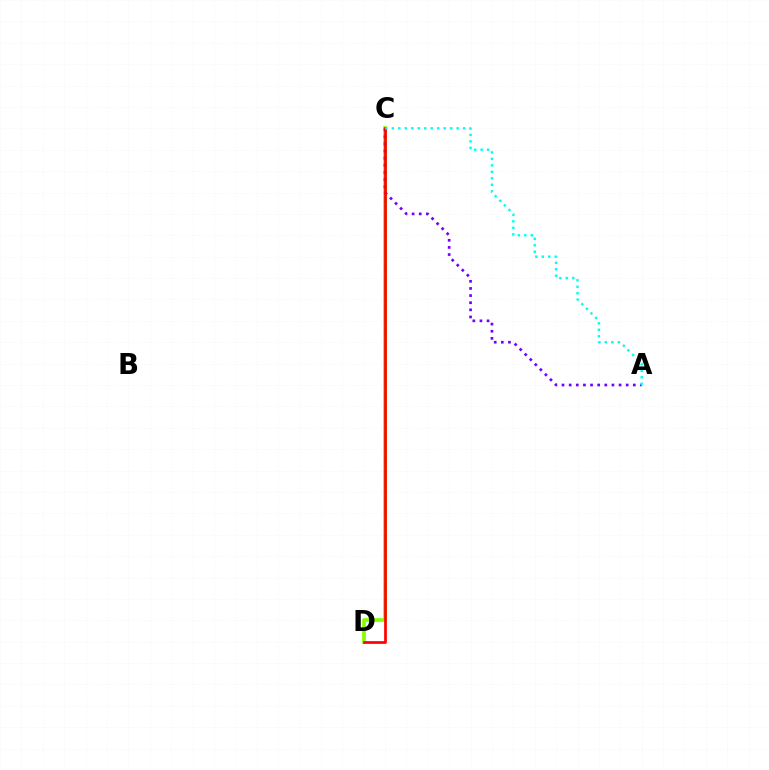{('C', 'D'): [{'color': '#84ff00', 'line_style': 'solid', 'thickness': 2.68}, {'color': '#ff0000', 'line_style': 'solid', 'thickness': 1.95}], ('A', 'C'): [{'color': '#7200ff', 'line_style': 'dotted', 'thickness': 1.94}, {'color': '#00fff6', 'line_style': 'dotted', 'thickness': 1.76}]}